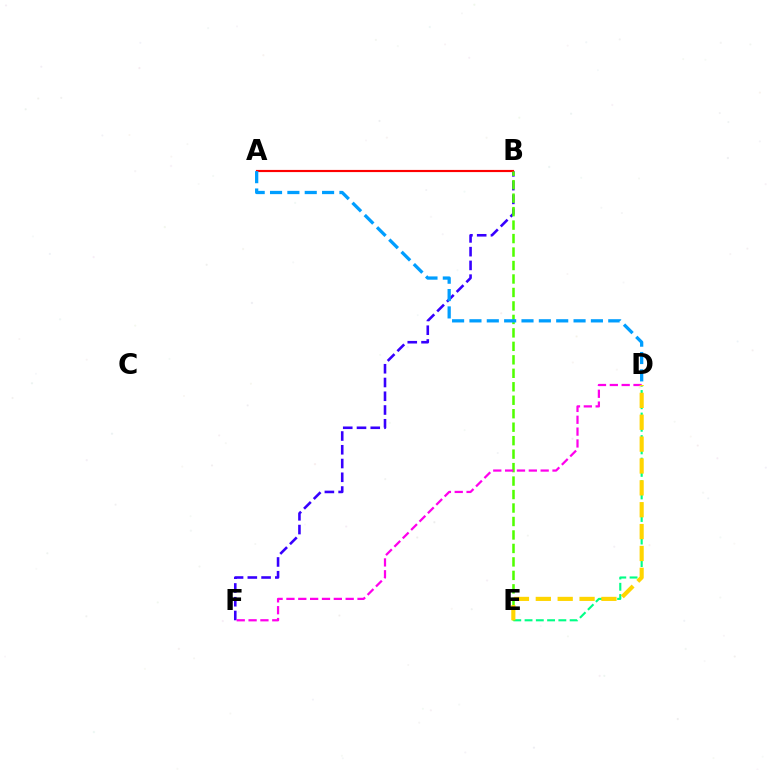{('D', 'E'): [{'color': '#00ff86', 'line_style': 'dashed', 'thickness': 1.53}, {'color': '#ffd500', 'line_style': 'dashed', 'thickness': 2.97}], ('B', 'F'): [{'color': '#3700ff', 'line_style': 'dashed', 'thickness': 1.87}], ('A', 'B'): [{'color': '#ff0000', 'line_style': 'solid', 'thickness': 1.56}], ('B', 'E'): [{'color': '#4fff00', 'line_style': 'dashed', 'thickness': 1.83}], ('A', 'D'): [{'color': '#009eff', 'line_style': 'dashed', 'thickness': 2.36}], ('D', 'F'): [{'color': '#ff00ed', 'line_style': 'dashed', 'thickness': 1.61}]}